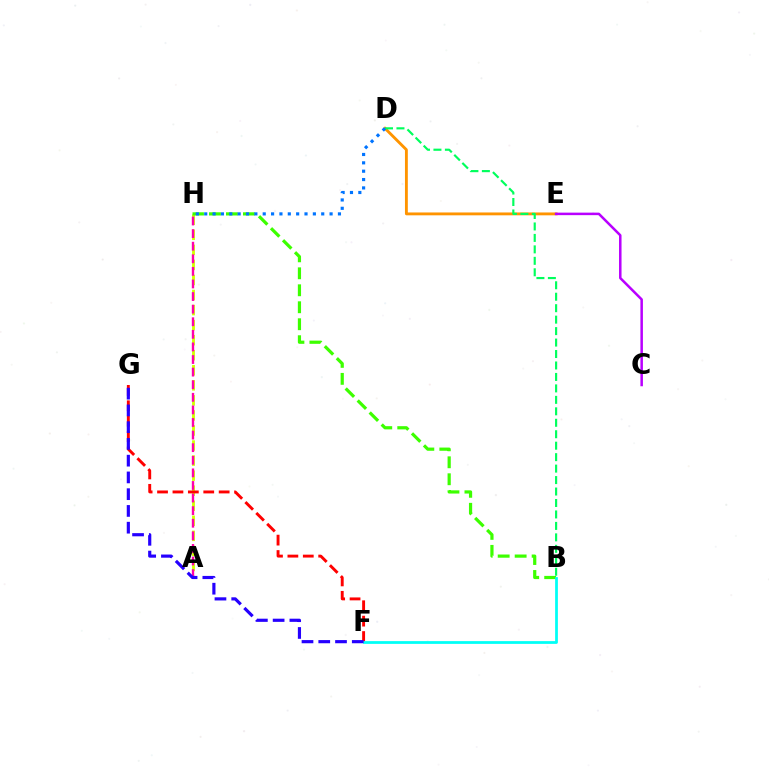{('A', 'H'): [{'color': '#d1ff00', 'line_style': 'dashed', 'thickness': 2.04}, {'color': '#ff00ac', 'line_style': 'dashed', 'thickness': 1.71}], ('D', 'E'): [{'color': '#ff9400', 'line_style': 'solid', 'thickness': 2.05}], ('F', 'G'): [{'color': '#ff0000', 'line_style': 'dashed', 'thickness': 2.09}, {'color': '#2500ff', 'line_style': 'dashed', 'thickness': 2.28}], ('B', 'H'): [{'color': '#3dff00', 'line_style': 'dashed', 'thickness': 2.31}], ('B', 'F'): [{'color': '#00fff6', 'line_style': 'solid', 'thickness': 1.98}], ('C', 'E'): [{'color': '#b900ff', 'line_style': 'solid', 'thickness': 1.81}], ('B', 'D'): [{'color': '#00ff5c', 'line_style': 'dashed', 'thickness': 1.56}], ('D', 'H'): [{'color': '#0074ff', 'line_style': 'dotted', 'thickness': 2.27}]}